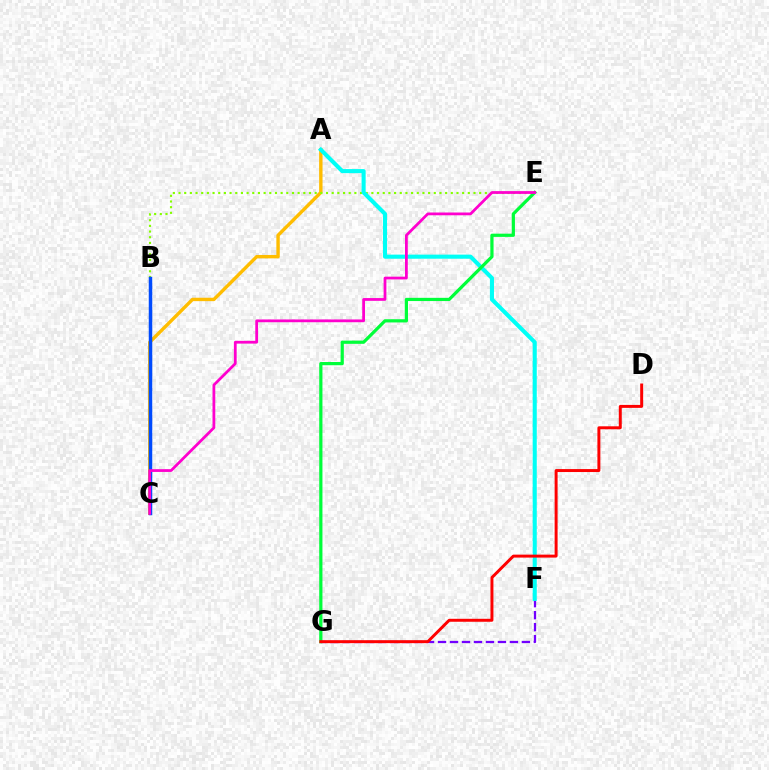{('A', 'C'): [{'color': '#ffbd00', 'line_style': 'solid', 'thickness': 2.44}], ('B', 'E'): [{'color': '#84ff00', 'line_style': 'dotted', 'thickness': 1.54}], ('F', 'G'): [{'color': '#7200ff', 'line_style': 'dashed', 'thickness': 1.63}], ('A', 'F'): [{'color': '#00fff6', 'line_style': 'solid', 'thickness': 2.94}], ('E', 'G'): [{'color': '#00ff39', 'line_style': 'solid', 'thickness': 2.31}], ('B', 'C'): [{'color': '#004bff', 'line_style': 'solid', 'thickness': 2.52}], ('C', 'E'): [{'color': '#ff00cf', 'line_style': 'solid', 'thickness': 1.99}], ('D', 'G'): [{'color': '#ff0000', 'line_style': 'solid', 'thickness': 2.13}]}